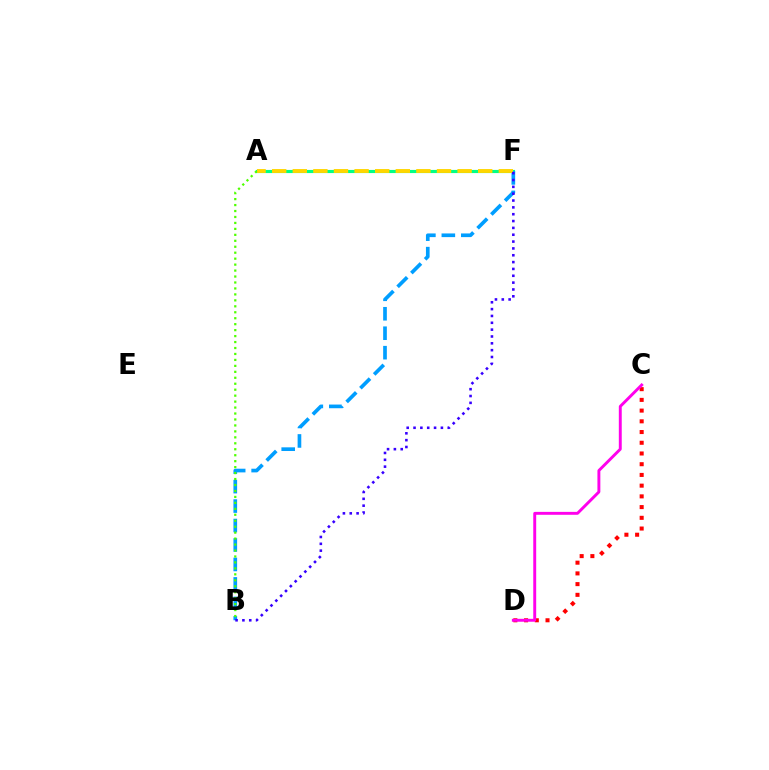{('A', 'F'): [{'color': '#00ff86', 'line_style': 'solid', 'thickness': 2.26}, {'color': '#ffd500', 'line_style': 'dashed', 'thickness': 2.8}], ('B', 'F'): [{'color': '#009eff', 'line_style': 'dashed', 'thickness': 2.64}, {'color': '#3700ff', 'line_style': 'dotted', 'thickness': 1.86}], ('C', 'D'): [{'color': '#ff0000', 'line_style': 'dotted', 'thickness': 2.91}, {'color': '#ff00ed', 'line_style': 'solid', 'thickness': 2.1}], ('A', 'B'): [{'color': '#4fff00', 'line_style': 'dotted', 'thickness': 1.62}]}